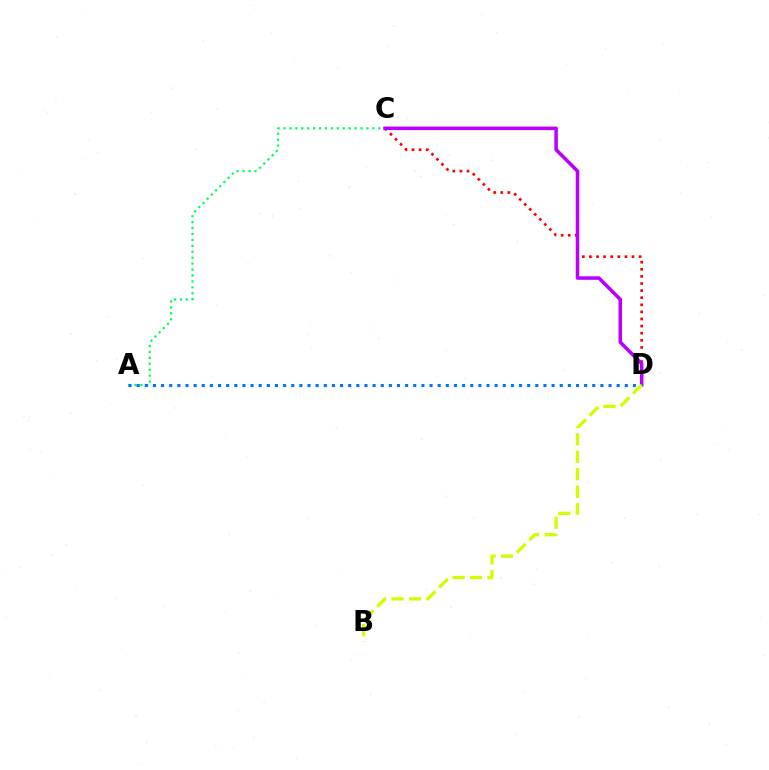{('A', 'C'): [{'color': '#00ff5c', 'line_style': 'dotted', 'thickness': 1.61}], ('C', 'D'): [{'color': '#ff0000', 'line_style': 'dotted', 'thickness': 1.93}, {'color': '#b900ff', 'line_style': 'solid', 'thickness': 2.55}], ('A', 'D'): [{'color': '#0074ff', 'line_style': 'dotted', 'thickness': 2.21}], ('B', 'D'): [{'color': '#d1ff00', 'line_style': 'dashed', 'thickness': 2.37}]}